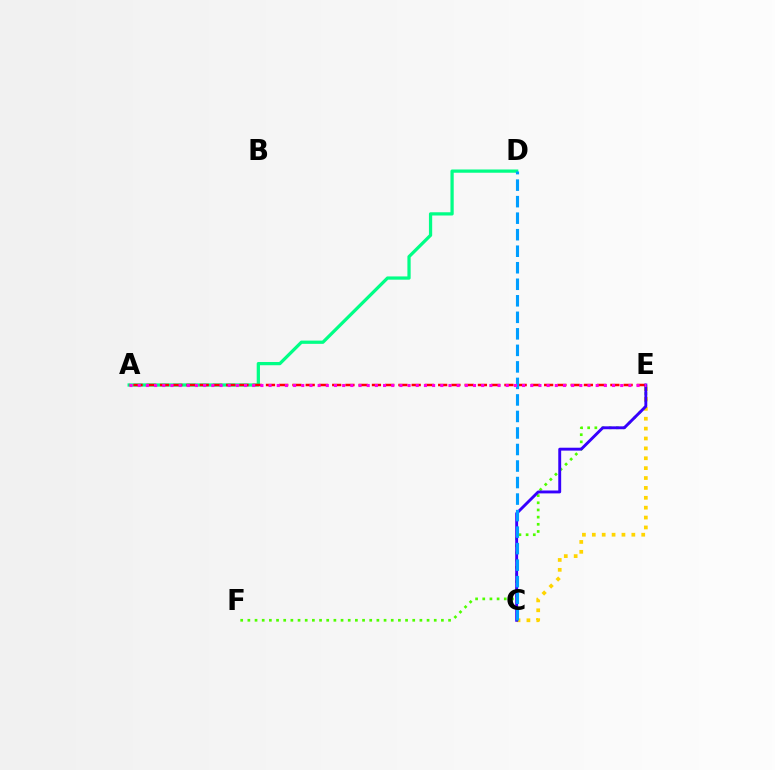{('E', 'F'): [{'color': '#4fff00', 'line_style': 'dotted', 'thickness': 1.95}], ('A', 'D'): [{'color': '#00ff86', 'line_style': 'solid', 'thickness': 2.34}], ('C', 'E'): [{'color': '#ffd500', 'line_style': 'dotted', 'thickness': 2.69}, {'color': '#3700ff', 'line_style': 'solid', 'thickness': 2.09}], ('A', 'E'): [{'color': '#ff0000', 'line_style': 'dashed', 'thickness': 1.8}, {'color': '#ff00ed', 'line_style': 'dotted', 'thickness': 2.22}], ('C', 'D'): [{'color': '#009eff', 'line_style': 'dashed', 'thickness': 2.24}]}